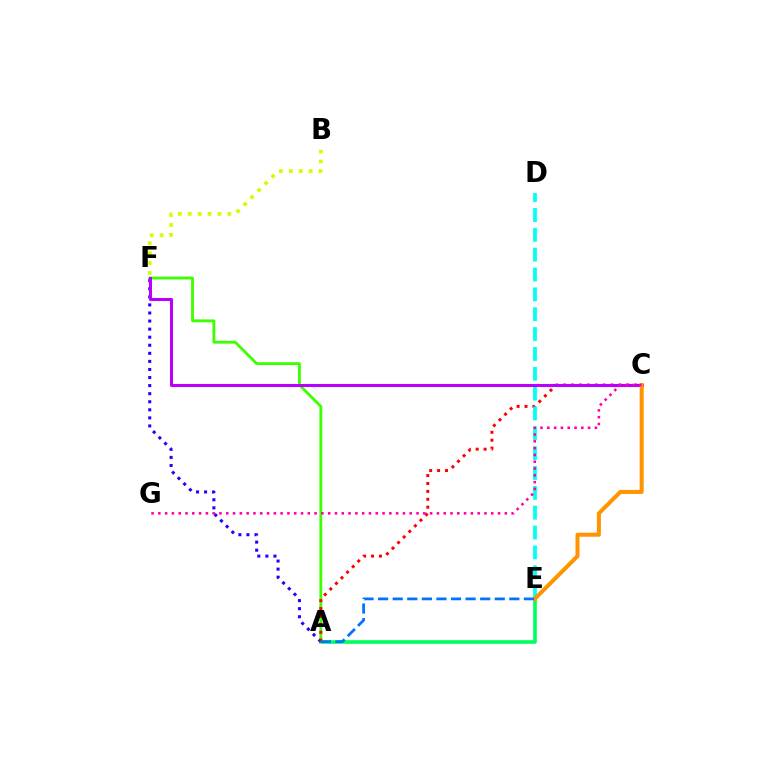{('A', 'E'): [{'color': '#00ff5c', 'line_style': 'solid', 'thickness': 2.62}, {'color': '#0074ff', 'line_style': 'dashed', 'thickness': 1.98}], ('A', 'F'): [{'color': '#3dff00', 'line_style': 'solid', 'thickness': 2.04}, {'color': '#2500ff', 'line_style': 'dotted', 'thickness': 2.19}], ('A', 'C'): [{'color': '#ff0000', 'line_style': 'dotted', 'thickness': 2.15}], ('D', 'E'): [{'color': '#00fff6', 'line_style': 'dashed', 'thickness': 2.7}], ('C', 'F'): [{'color': '#b900ff', 'line_style': 'solid', 'thickness': 2.19}], ('C', 'E'): [{'color': '#ff9400', 'line_style': 'solid', 'thickness': 2.89}], ('C', 'G'): [{'color': '#ff00ac', 'line_style': 'dotted', 'thickness': 1.85}], ('B', 'F'): [{'color': '#d1ff00', 'line_style': 'dotted', 'thickness': 2.69}]}